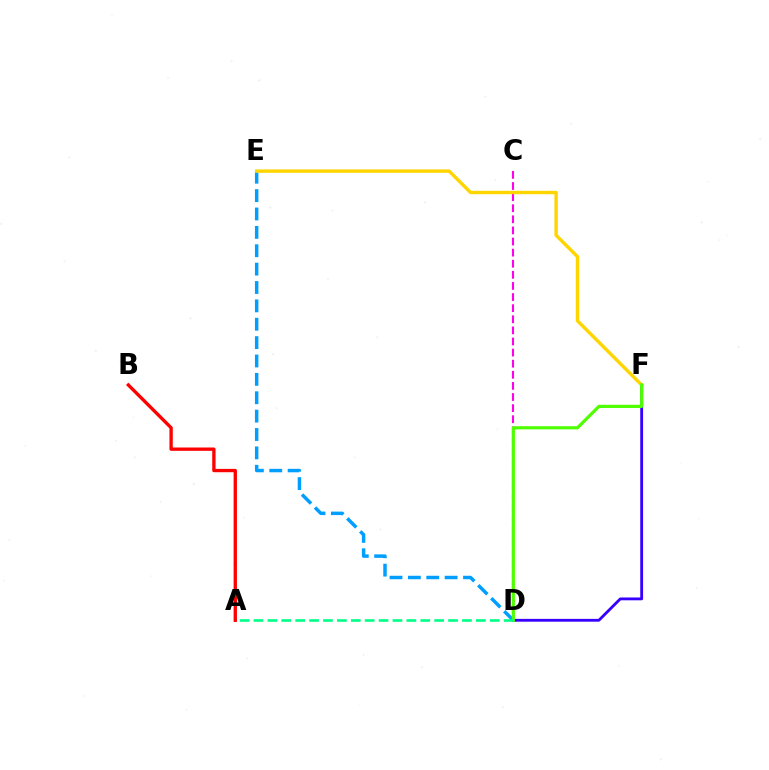{('D', 'E'): [{'color': '#009eff', 'line_style': 'dashed', 'thickness': 2.5}], ('A', 'B'): [{'color': '#ff0000', 'line_style': 'solid', 'thickness': 2.4}], ('C', 'D'): [{'color': '#ff00ed', 'line_style': 'dashed', 'thickness': 1.51}], ('D', 'F'): [{'color': '#3700ff', 'line_style': 'solid', 'thickness': 2.03}, {'color': '#4fff00', 'line_style': 'solid', 'thickness': 2.28}], ('E', 'F'): [{'color': '#ffd500', 'line_style': 'solid', 'thickness': 2.45}], ('A', 'D'): [{'color': '#00ff86', 'line_style': 'dashed', 'thickness': 1.89}]}